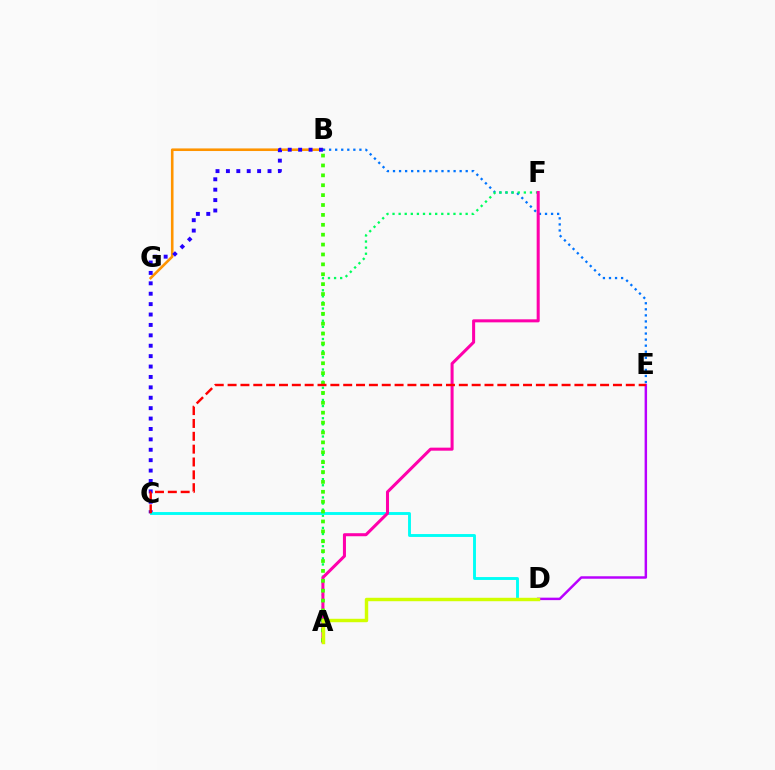{('B', 'G'): [{'color': '#ff9400', 'line_style': 'solid', 'thickness': 1.88}], ('B', 'E'): [{'color': '#0074ff', 'line_style': 'dotted', 'thickness': 1.65}], ('B', 'C'): [{'color': '#2500ff', 'line_style': 'dotted', 'thickness': 2.83}], ('A', 'F'): [{'color': '#00ff5c', 'line_style': 'dotted', 'thickness': 1.66}, {'color': '#ff00ac', 'line_style': 'solid', 'thickness': 2.19}], ('C', 'D'): [{'color': '#00fff6', 'line_style': 'solid', 'thickness': 2.08}], ('D', 'E'): [{'color': '#b900ff', 'line_style': 'solid', 'thickness': 1.78}], ('A', 'B'): [{'color': '#3dff00', 'line_style': 'dotted', 'thickness': 2.69}], ('C', 'E'): [{'color': '#ff0000', 'line_style': 'dashed', 'thickness': 1.74}], ('A', 'D'): [{'color': '#d1ff00', 'line_style': 'solid', 'thickness': 2.48}]}